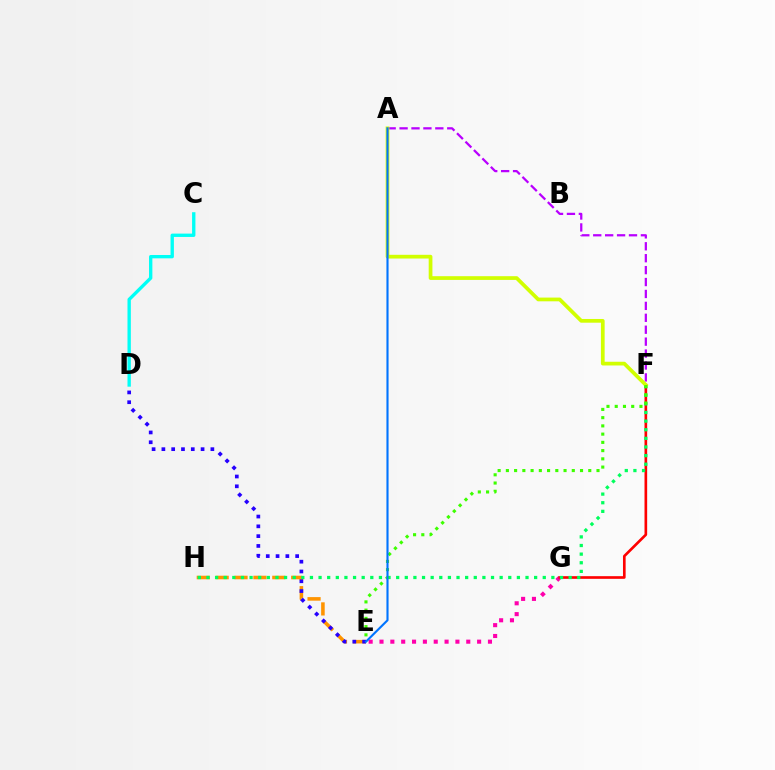{('E', 'G'): [{'color': '#ff00ac', 'line_style': 'dotted', 'thickness': 2.95}], ('F', 'G'): [{'color': '#ff0000', 'line_style': 'solid', 'thickness': 1.91}], ('E', 'H'): [{'color': '#ff9400', 'line_style': 'dashed', 'thickness': 2.57}], ('F', 'H'): [{'color': '#00ff5c', 'line_style': 'dotted', 'thickness': 2.34}], ('D', 'E'): [{'color': '#2500ff', 'line_style': 'dotted', 'thickness': 2.66}], ('A', 'F'): [{'color': '#b900ff', 'line_style': 'dashed', 'thickness': 1.62}, {'color': '#d1ff00', 'line_style': 'solid', 'thickness': 2.68}], ('E', 'F'): [{'color': '#3dff00', 'line_style': 'dotted', 'thickness': 2.24}], ('A', 'E'): [{'color': '#0074ff', 'line_style': 'solid', 'thickness': 1.53}], ('C', 'D'): [{'color': '#00fff6', 'line_style': 'solid', 'thickness': 2.41}]}